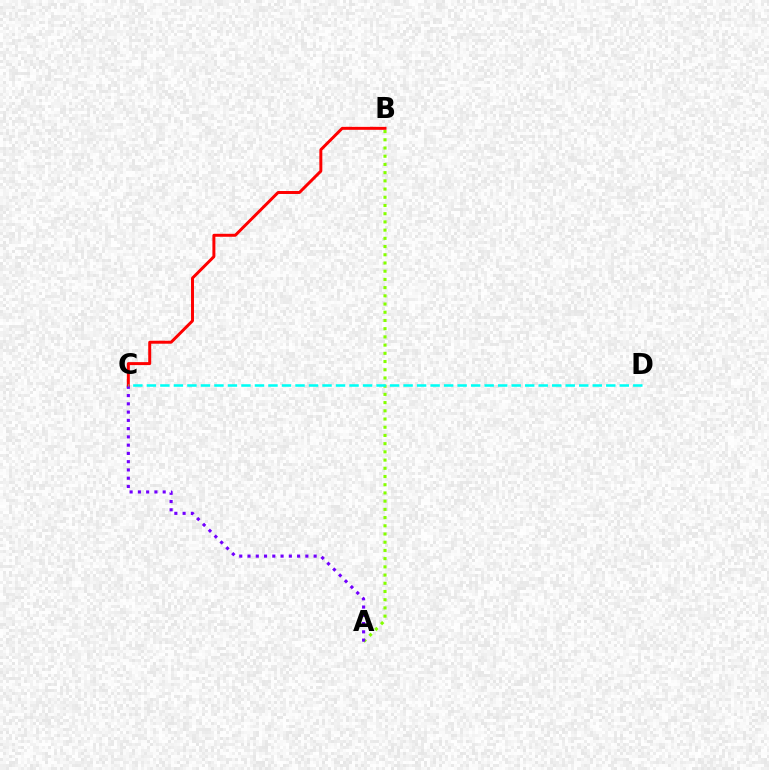{('A', 'B'): [{'color': '#84ff00', 'line_style': 'dotted', 'thickness': 2.23}], ('A', 'C'): [{'color': '#7200ff', 'line_style': 'dotted', 'thickness': 2.25}], ('B', 'C'): [{'color': '#ff0000', 'line_style': 'solid', 'thickness': 2.14}], ('C', 'D'): [{'color': '#00fff6', 'line_style': 'dashed', 'thickness': 1.84}]}